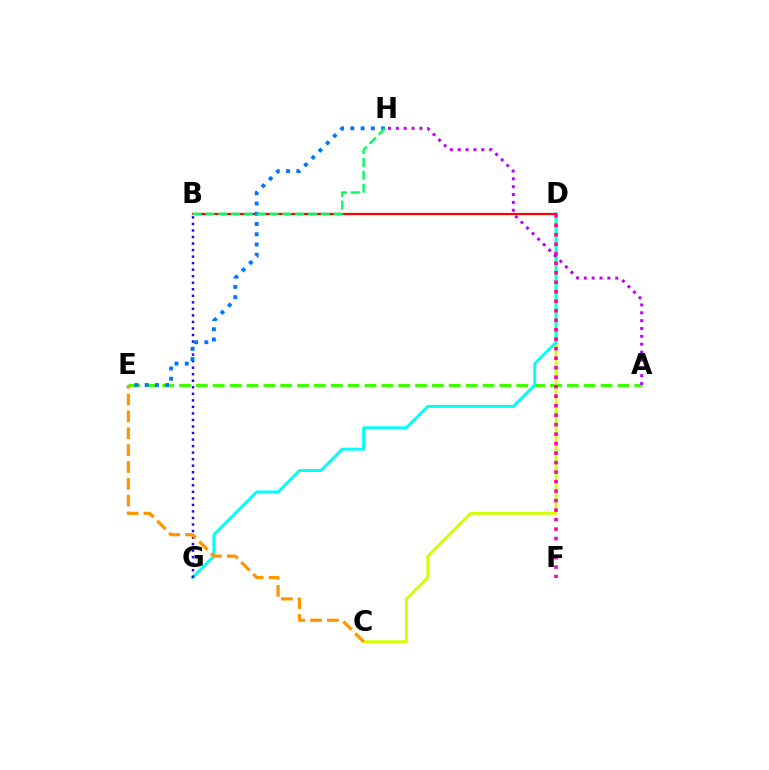{('A', 'E'): [{'color': '#3dff00', 'line_style': 'dashed', 'thickness': 2.29}], ('C', 'D'): [{'color': '#d1ff00', 'line_style': 'solid', 'thickness': 2.02}], ('D', 'G'): [{'color': '#00fff6', 'line_style': 'solid', 'thickness': 2.1}], ('B', 'G'): [{'color': '#2500ff', 'line_style': 'dotted', 'thickness': 1.78}], ('B', 'D'): [{'color': '#ff0000', 'line_style': 'solid', 'thickness': 1.61}], ('C', 'E'): [{'color': '#ff9400', 'line_style': 'dashed', 'thickness': 2.29}], ('E', 'H'): [{'color': '#0074ff', 'line_style': 'dotted', 'thickness': 2.78}], ('D', 'F'): [{'color': '#ff00ac', 'line_style': 'dotted', 'thickness': 2.58}], ('B', 'H'): [{'color': '#00ff5c', 'line_style': 'dashed', 'thickness': 1.74}], ('A', 'H'): [{'color': '#b900ff', 'line_style': 'dotted', 'thickness': 2.14}]}